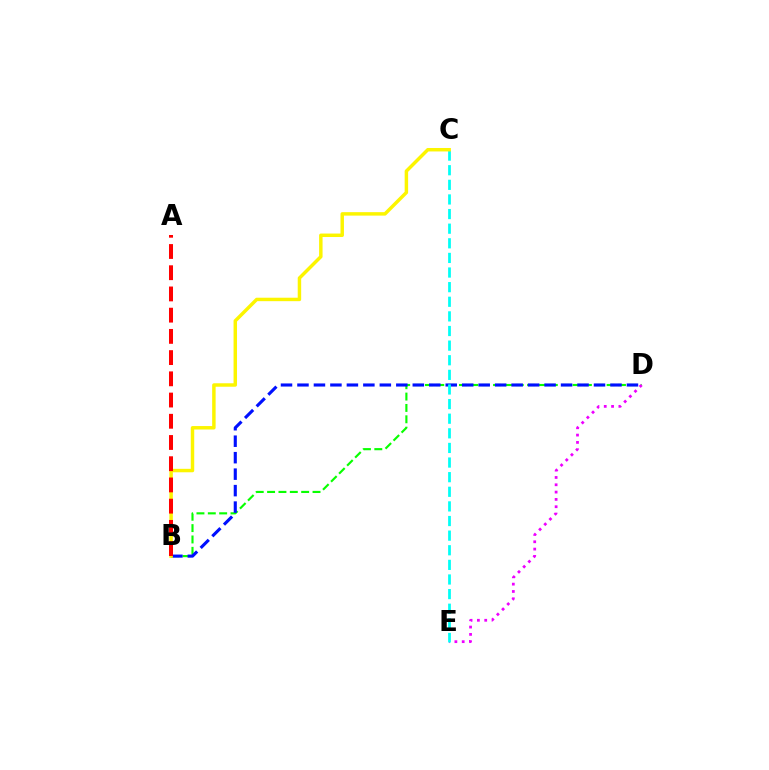{('B', 'D'): [{'color': '#08ff00', 'line_style': 'dashed', 'thickness': 1.54}, {'color': '#0010ff', 'line_style': 'dashed', 'thickness': 2.24}], ('D', 'E'): [{'color': '#ee00ff', 'line_style': 'dotted', 'thickness': 1.99}], ('C', 'E'): [{'color': '#00fff6', 'line_style': 'dashed', 'thickness': 1.99}], ('B', 'C'): [{'color': '#fcf500', 'line_style': 'solid', 'thickness': 2.49}], ('A', 'B'): [{'color': '#ff0000', 'line_style': 'dashed', 'thickness': 2.88}]}